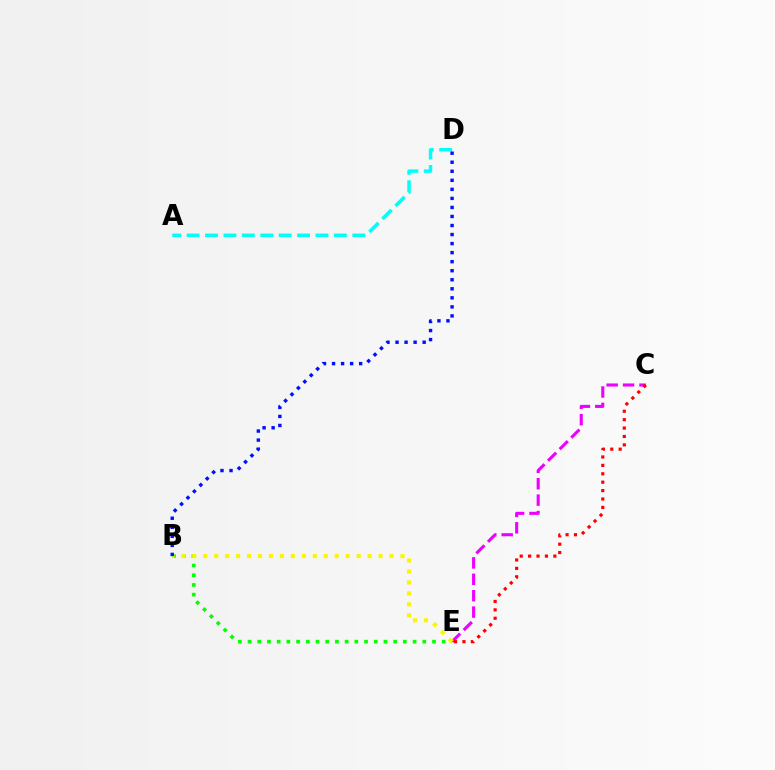{('A', 'D'): [{'color': '#00fff6', 'line_style': 'dashed', 'thickness': 2.5}], ('B', 'E'): [{'color': '#08ff00', 'line_style': 'dotted', 'thickness': 2.64}, {'color': '#fcf500', 'line_style': 'dotted', 'thickness': 2.98}], ('C', 'E'): [{'color': '#ee00ff', 'line_style': 'dashed', 'thickness': 2.23}, {'color': '#ff0000', 'line_style': 'dotted', 'thickness': 2.28}], ('B', 'D'): [{'color': '#0010ff', 'line_style': 'dotted', 'thickness': 2.46}]}